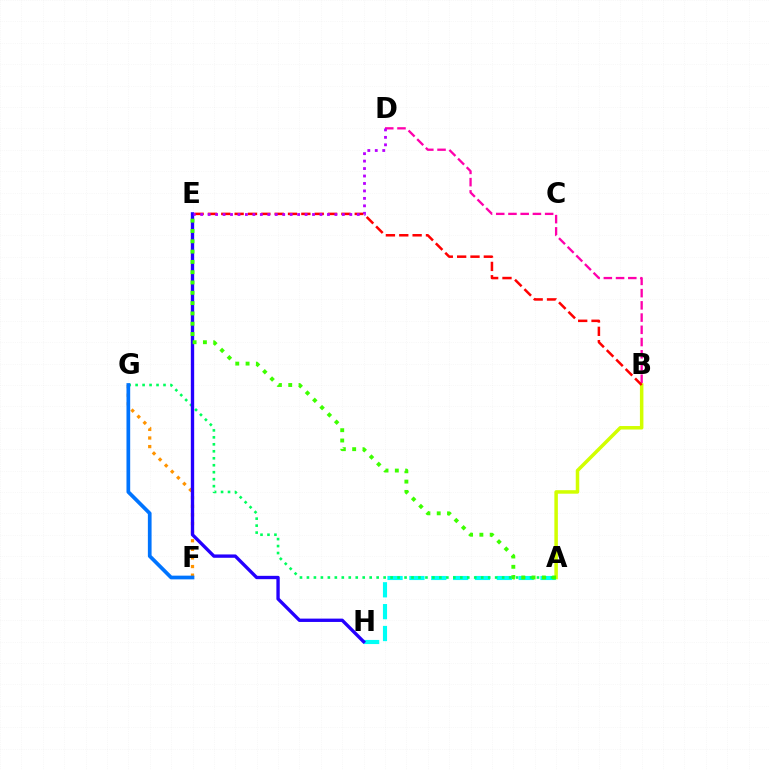{('A', 'B'): [{'color': '#d1ff00', 'line_style': 'solid', 'thickness': 2.53}], ('A', 'H'): [{'color': '#00fff6', 'line_style': 'dashed', 'thickness': 2.97}], ('F', 'G'): [{'color': '#ff9400', 'line_style': 'dotted', 'thickness': 2.34}, {'color': '#0074ff', 'line_style': 'solid', 'thickness': 2.67}], ('A', 'G'): [{'color': '#00ff5c', 'line_style': 'dotted', 'thickness': 1.89}], ('B', 'D'): [{'color': '#ff00ac', 'line_style': 'dashed', 'thickness': 1.66}], ('E', 'H'): [{'color': '#2500ff', 'line_style': 'solid', 'thickness': 2.41}], ('B', 'E'): [{'color': '#ff0000', 'line_style': 'dashed', 'thickness': 1.81}], ('A', 'E'): [{'color': '#3dff00', 'line_style': 'dotted', 'thickness': 2.8}], ('D', 'E'): [{'color': '#b900ff', 'line_style': 'dotted', 'thickness': 2.03}]}